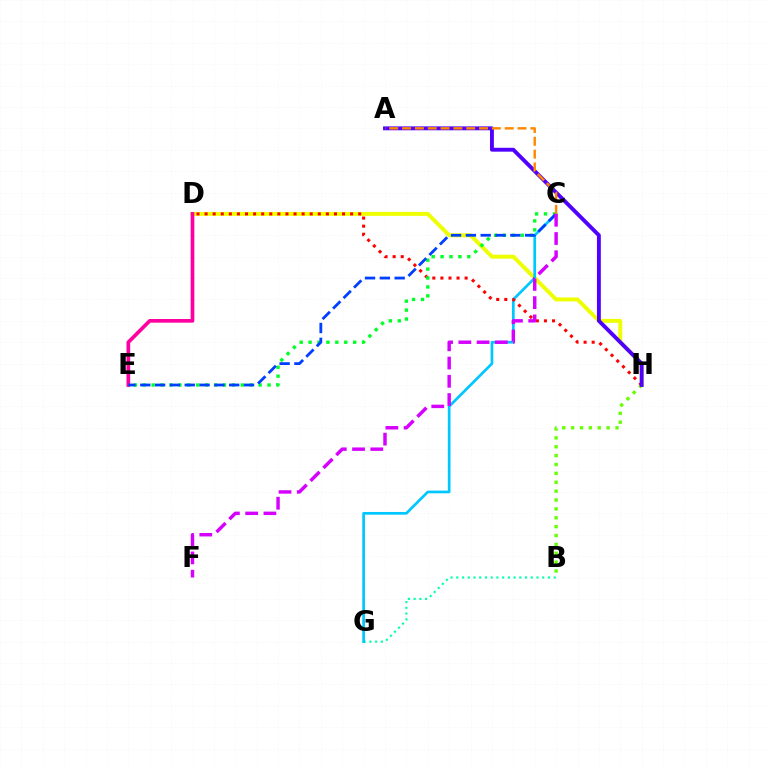{('B', 'G'): [{'color': '#00ffaf', 'line_style': 'dotted', 'thickness': 1.56}], ('B', 'H'): [{'color': '#66ff00', 'line_style': 'dotted', 'thickness': 2.41}], ('D', 'H'): [{'color': '#eeff00', 'line_style': 'solid', 'thickness': 2.83}, {'color': '#ff0000', 'line_style': 'dotted', 'thickness': 2.2}], ('C', 'G'): [{'color': '#00c7ff', 'line_style': 'solid', 'thickness': 1.95}], ('D', 'E'): [{'color': '#ff00a0', 'line_style': 'solid', 'thickness': 2.65}], ('C', 'E'): [{'color': '#00ff27', 'line_style': 'dotted', 'thickness': 2.42}, {'color': '#003fff', 'line_style': 'dashed', 'thickness': 2.01}], ('A', 'H'): [{'color': '#4f00ff', 'line_style': 'solid', 'thickness': 2.79}], ('C', 'F'): [{'color': '#d600ff', 'line_style': 'dashed', 'thickness': 2.48}], ('A', 'C'): [{'color': '#ff8800', 'line_style': 'dashed', 'thickness': 1.74}]}